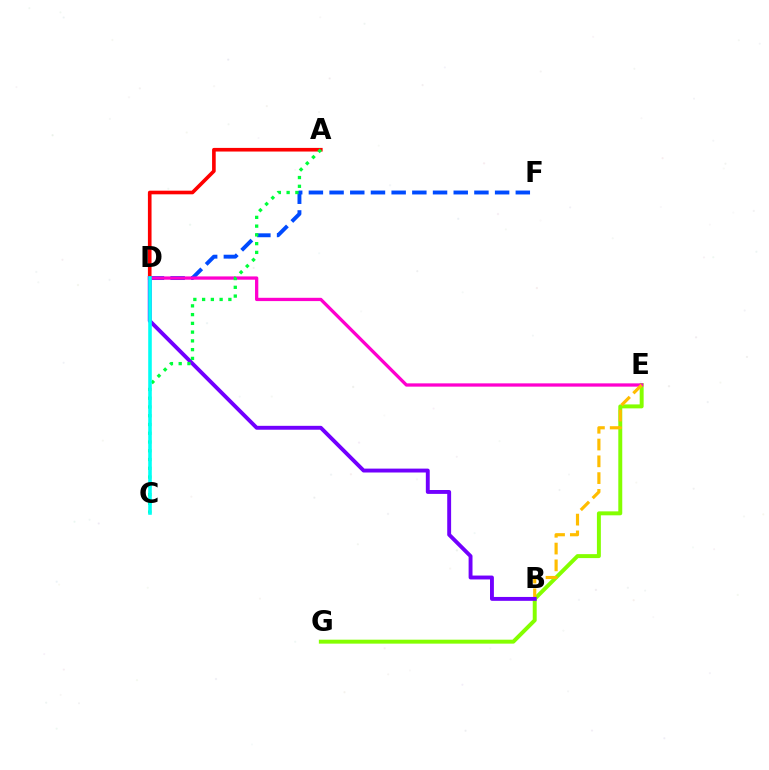{('D', 'F'): [{'color': '#004bff', 'line_style': 'dashed', 'thickness': 2.81}], ('E', 'G'): [{'color': '#84ff00', 'line_style': 'solid', 'thickness': 2.84}], ('D', 'E'): [{'color': '#ff00cf', 'line_style': 'solid', 'thickness': 2.36}], ('B', 'E'): [{'color': '#ffbd00', 'line_style': 'dashed', 'thickness': 2.28}], ('A', 'D'): [{'color': '#ff0000', 'line_style': 'solid', 'thickness': 2.61}], ('B', 'D'): [{'color': '#7200ff', 'line_style': 'solid', 'thickness': 2.8}], ('A', 'C'): [{'color': '#00ff39', 'line_style': 'dotted', 'thickness': 2.38}], ('C', 'D'): [{'color': '#00fff6', 'line_style': 'solid', 'thickness': 2.58}]}